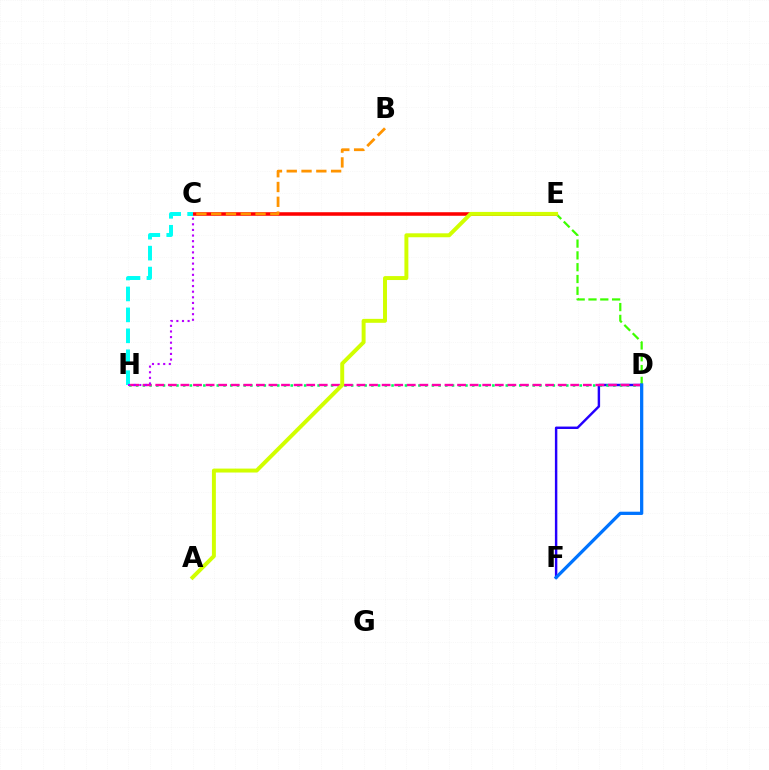{('D', 'F'): [{'color': '#2500ff', 'line_style': 'solid', 'thickness': 1.76}, {'color': '#0074ff', 'line_style': 'solid', 'thickness': 2.35}], ('D', 'E'): [{'color': '#3dff00', 'line_style': 'dashed', 'thickness': 1.6}], ('C', 'E'): [{'color': '#ff0000', 'line_style': 'solid', 'thickness': 2.56}], ('D', 'H'): [{'color': '#00ff5c', 'line_style': 'dotted', 'thickness': 1.83}, {'color': '#ff00ac', 'line_style': 'dashed', 'thickness': 1.71}], ('C', 'H'): [{'color': '#00fff6', 'line_style': 'dashed', 'thickness': 2.84}, {'color': '#b900ff', 'line_style': 'dotted', 'thickness': 1.53}], ('B', 'C'): [{'color': '#ff9400', 'line_style': 'dashed', 'thickness': 2.01}], ('A', 'E'): [{'color': '#d1ff00', 'line_style': 'solid', 'thickness': 2.84}]}